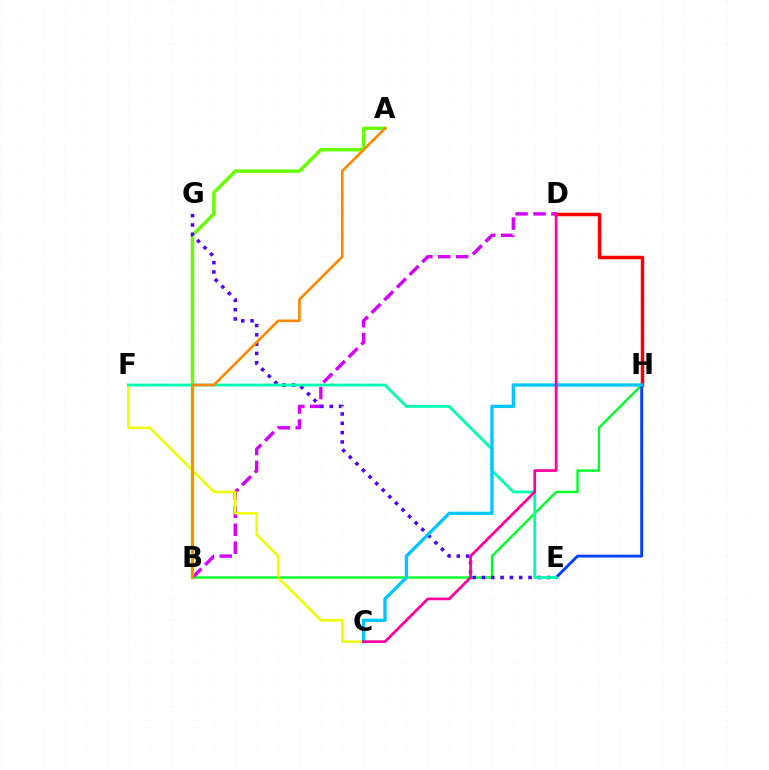{('B', 'H'): [{'color': '#00ff27', 'line_style': 'solid', 'thickness': 1.72}], ('B', 'D'): [{'color': '#d600ff', 'line_style': 'dashed', 'thickness': 2.44}], ('E', 'H'): [{'color': '#003fff', 'line_style': 'solid', 'thickness': 2.05}], ('C', 'F'): [{'color': '#eeff00', 'line_style': 'solid', 'thickness': 1.81}], ('A', 'B'): [{'color': '#66ff00', 'line_style': 'solid', 'thickness': 2.47}, {'color': '#ff8800', 'line_style': 'solid', 'thickness': 1.89}], ('E', 'G'): [{'color': '#4f00ff', 'line_style': 'dotted', 'thickness': 2.53}], ('E', 'F'): [{'color': '#00ffaf', 'line_style': 'solid', 'thickness': 2.01}], ('D', 'H'): [{'color': '#ff0000', 'line_style': 'solid', 'thickness': 2.5}], ('C', 'H'): [{'color': '#00c7ff', 'line_style': 'solid', 'thickness': 2.38}], ('C', 'D'): [{'color': '#ff00a0', 'line_style': 'solid', 'thickness': 1.95}]}